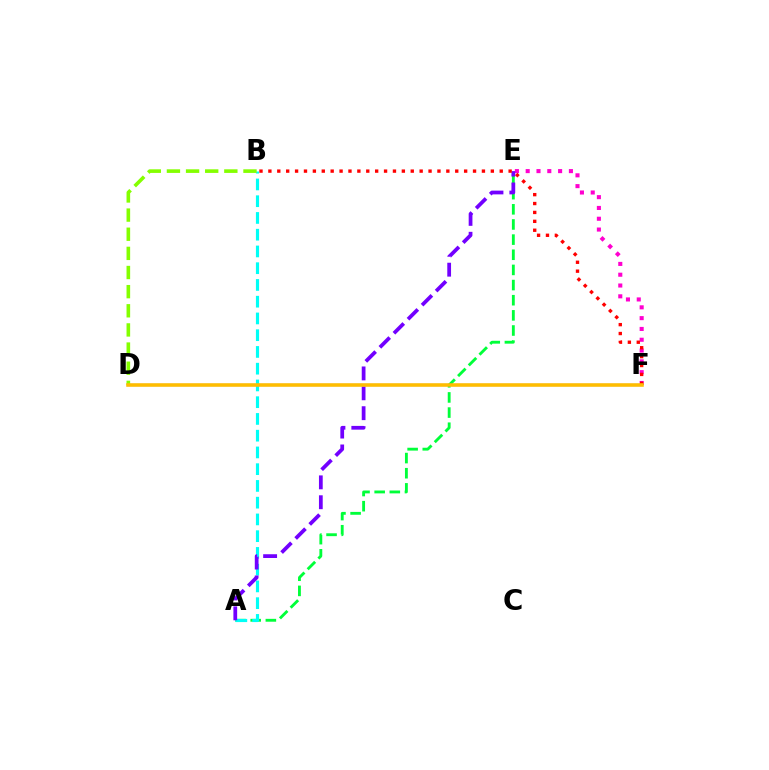{('A', 'E'): [{'color': '#00ff39', 'line_style': 'dashed', 'thickness': 2.06}, {'color': '#7200ff', 'line_style': 'dashed', 'thickness': 2.7}], ('A', 'B'): [{'color': '#00fff6', 'line_style': 'dashed', 'thickness': 2.28}], ('E', 'F'): [{'color': '#ff00cf', 'line_style': 'dotted', 'thickness': 2.94}], ('D', 'F'): [{'color': '#004bff', 'line_style': 'solid', 'thickness': 1.53}, {'color': '#ffbd00', 'line_style': 'solid', 'thickness': 2.55}], ('B', 'F'): [{'color': '#ff0000', 'line_style': 'dotted', 'thickness': 2.42}], ('B', 'D'): [{'color': '#84ff00', 'line_style': 'dashed', 'thickness': 2.6}]}